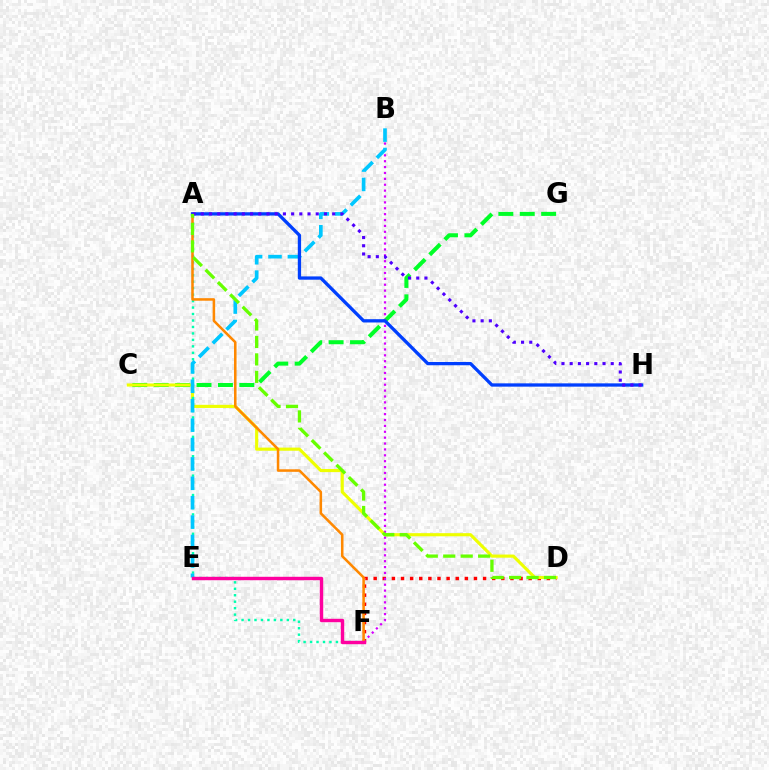{('D', 'F'): [{'color': '#ff0000', 'line_style': 'dotted', 'thickness': 2.48}], ('C', 'G'): [{'color': '#00ff27', 'line_style': 'dashed', 'thickness': 2.91}], ('C', 'D'): [{'color': '#eeff00', 'line_style': 'solid', 'thickness': 2.26}], ('B', 'F'): [{'color': '#d600ff', 'line_style': 'dotted', 'thickness': 1.6}], ('A', 'F'): [{'color': '#00ffaf', 'line_style': 'dotted', 'thickness': 1.76}, {'color': '#ff8800', 'line_style': 'solid', 'thickness': 1.83}], ('B', 'E'): [{'color': '#00c7ff', 'line_style': 'dashed', 'thickness': 2.64}], ('A', 'H'): [{'color': '#003fff', 'line_style': 'solid', 'thickness': 2.37}, {'color': '#4f00ff', 'line_style': 'dotted', 'thickness': 2.23}], ('E', 'F'): [{'color': '#ff00a0', 'line_style': 'solid', 'thickness': 2.46}], ('A', 'D'): [{'color': '#66ff00', 'line_style': 'dashed', 'thickness': 2.37}]}